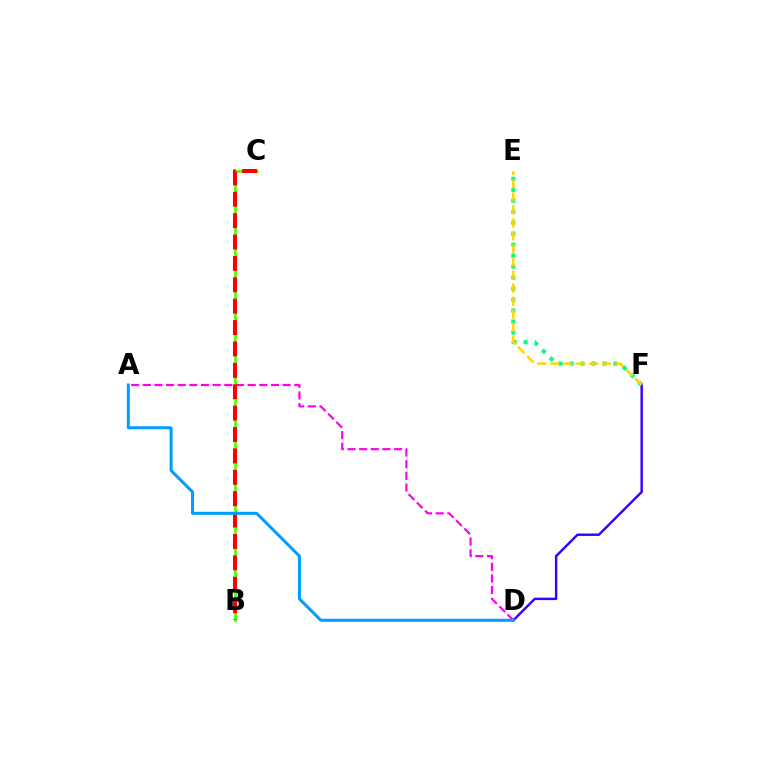{('A', 'D'): [{'color': '#ff00ed', 'line_style': 'dashed', 'thickness': 1.58}, {'color': '#009eff', 'line_style': 'solid', 'thickness': 2.17}], ('E', 'F'): [{'color': '#00ff86', 'line_style': 'dotted', 'thickness': 2.98}, {'color': '#ffd500', 'line_style': 'dashed', 'thickness': 1.77}], ('B', 'C'): [{'color': '#4fff00', 'line_style': 'solid', 'thickness': 1.99}, {'color': '#ff0000', 'line_style': 'dashed', 'thickness': 2.91}], ('D', 'F'): [{'color': '#3700ff', 'line_style': 'solid', 'thickness': 1.75}]}